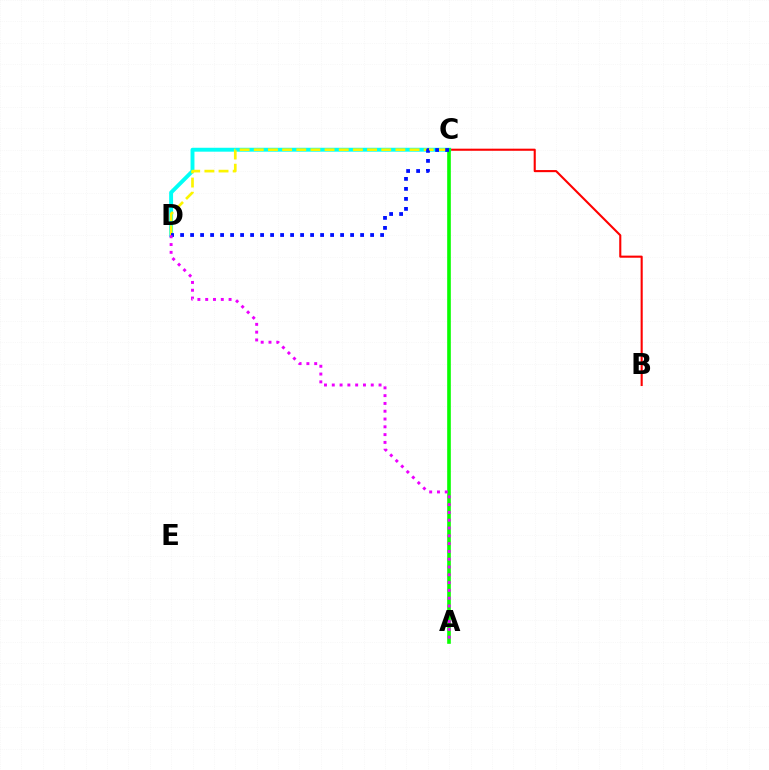{('B', 'C'): [{'color': '#ff0000', 'line_style': 'solid', 'thickness': 1.51}], ('C', 'D'): [{'color': '#00fff6', 'line_style': 'solid', 'thickness': 2.81}, {'color': '#fcf500', 'line_style': 'dashed', 'thickness': 1.92}, {'color': '#0010ff', 'line_style': 'dotted', 'thickness': 2.72}], ('A', 'C'): [{'color': '#08ff00', 'line_style': 'solid', 'thickness': 2.62}], ('A', 'D'): [{'color': '#ee00ff', 'line_style': 'dotted', 'thickness': 2.12}]}